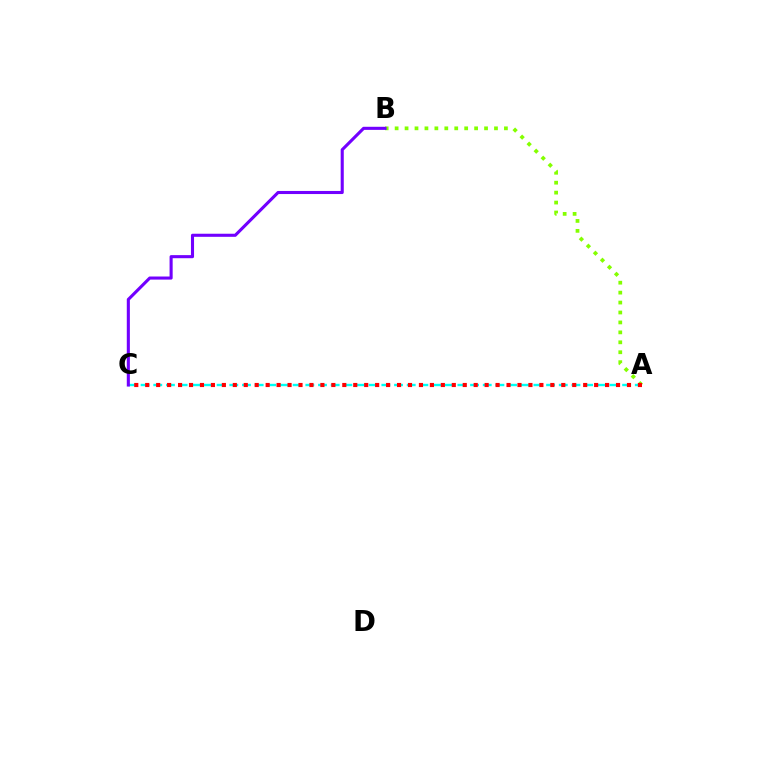{('A', 'C'): [{'color': '#00fff6', 'line_style': 'dashed', 'thickness': 1.72}, {'color': '#ff0000', 'line_style': 'dotted', 'thickness': 2.97}], ('A', 'B'): [{'color': '#84ff00', 'line_style': 'dotted', 'thickness': 2.7}], ('B', 'C'): [{'color': '#7200ff', 'line_style': 'solid', 'thickness': 2.22}]}